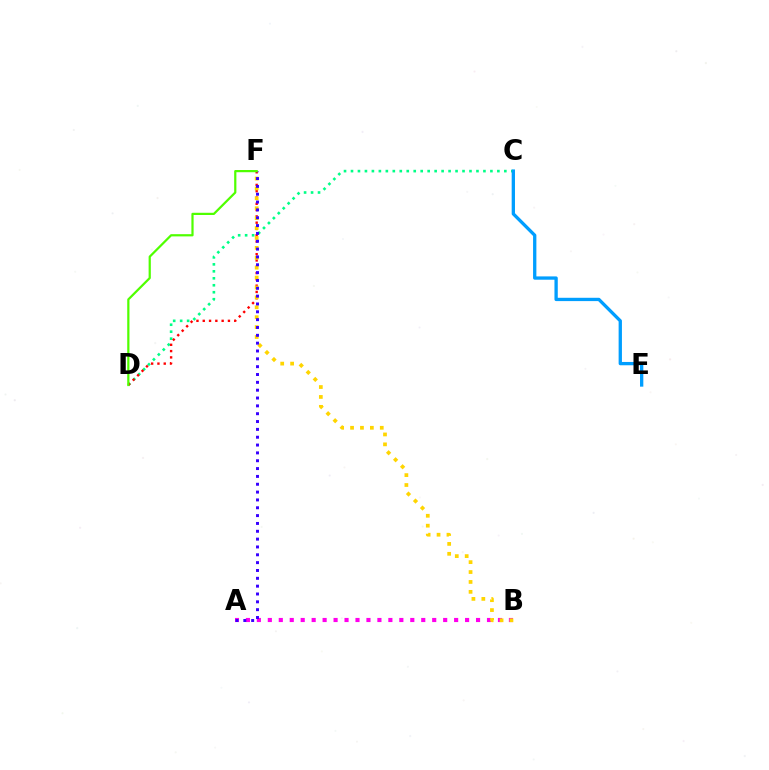{('C', 'D'): [{'color': '#00ff86', 'line_style': 'dotted', 'thickness': 1.89}], ('A', 'B'): [{'color': '#ff00ed', 'line_style': 'dotted', 'thickness': 2.98}], ('D', 'F'): [{'color': '#ff0000', 'line_style': 'dotted', 'thickness': 1.71}, {'color': '#4fff00', 'line_style': 'solid', 'thickness': 1.6}], ('B', 'F'): [{'color': '#ffd500', 'line_style': 'dotted', 'thickness': 2.69}], ('A', 'F'): [{'color': '#3700ff', 'line_style': 'dotted', 'thickness': 2.13}], ('C', 'E'): [{'color': '#009eff', 'line_style': 'solid', 'thickness': 2.38}]}